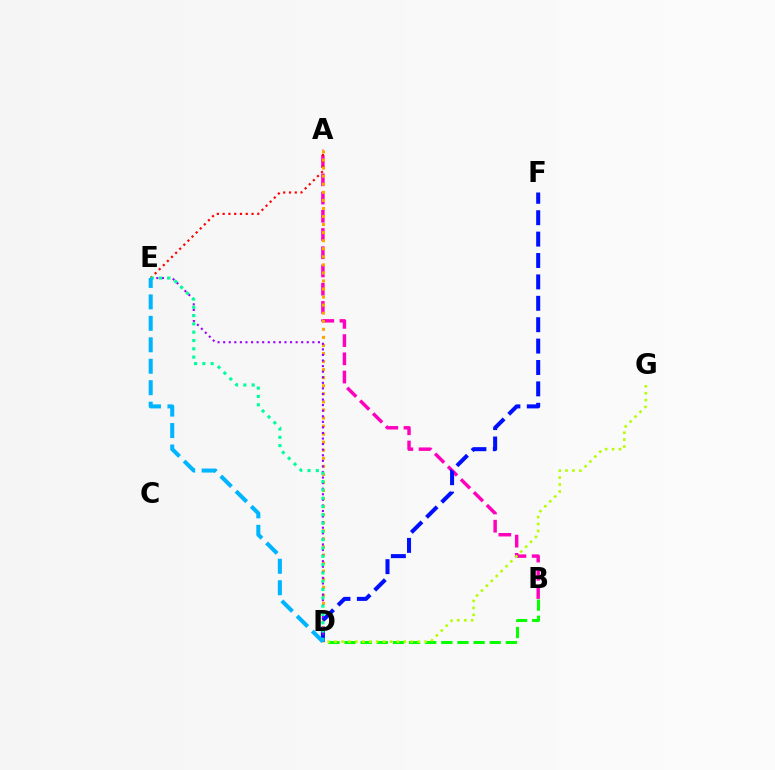{('A', 'B'): [{'color': '#ff00bd', 'line_style': 'dashed', 'thickness': 2.48}], ('A', 'E'): [{'color': '#ff0000', 'line_style': 'dotted', 'thickness': 1.57}], ('B', 'D'): [{'color': '#08ff00', 'line_style': 'dashed', 'thickness': 2.19}], ('A', 'D'): [{'color': '#ffa500', 'line_style': 'dotted', 'thickness': 2.19}], ('D', 'F'): [{'color': '#0010ff', 'line_style': 'dashed', 'thickness': 2.91}], ('D', 'E'): [{'color': '#9b00ff', 'line_style': 'dotted', 'thickness': 1.51}, {'color': '#00ff9d', 'line_style': 'dotted', 'thickness': 2.26}, {'color': '#00b5ff', 'line_style': 'dashed', 'thickness': 2.91}], ('D', 'G'): [{'color': '#b3ff00', 'line_style': 'dotted', 'thickness': 1.88}]}